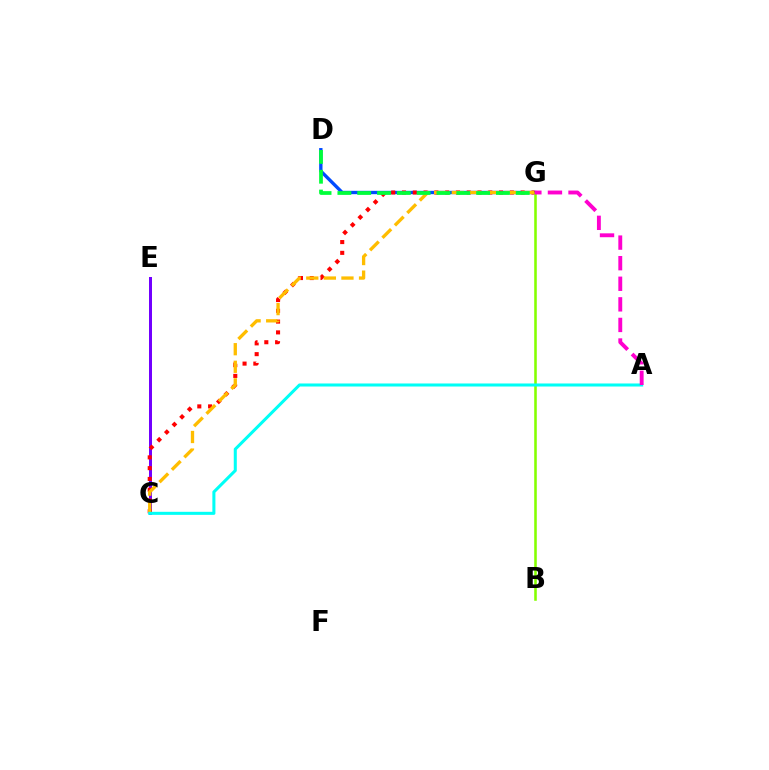{('C', 'E'): [{'color': '#7200ff', 'line_style': 'solid', 'thickness': 2.15}], ('D', 'G'): [{'color': '#004bff', 'line_style': 'solid', 'thickness': 2.41}, {'color': '#00ff39', 'line_style': 'dashed', 'thickness': 2.69}], ('C', 'G'): [{'color': '#ff0000', 'line_style': 'dotted', 'thickness': 2.93}, {'color': '#ffbd00', 'line_style': 'dashed', 'thickness': 2.39}], ('B', 'G'): [{'color': '#84ff00', 'line_style': 'solid', 'thickness': 1.84}], ('A', 'C'): [{'color': '#00fff6', 'line_style': 'solid', 'thickness': 2.19}], ('A', 'G'): [{'color': '#ff00cf', 'line_style': 'dashed', 'thickness': 2.8}]}